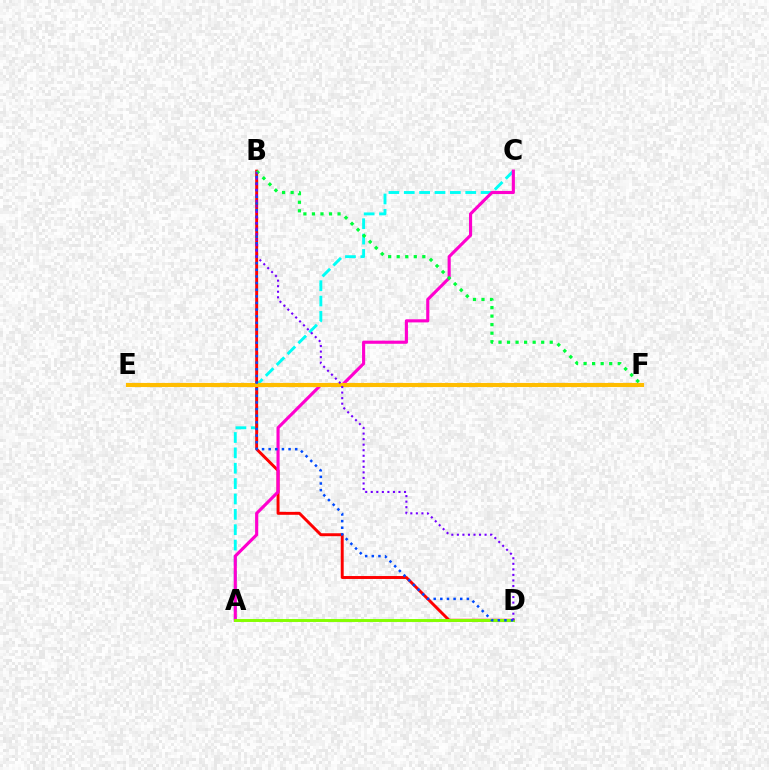{('A', 'C'): [{'color': '#00fff6', 'line_style': 'dashed', 'thickness': 2.09}, {'color': '#ff00cf', 'line_style': 'solid', 'thickness': 2.25}], ('B', 'D'): [{'color': '#ff0000', 'line_style': 'solid', 'thickness': 2.11}, {'color': '#004bff', 'line_style': 'dotted', 'thickness': 1.8}, {'color': '#7200ff', 'line_style': 'dotted', 'thickness': 1.51}], ('E', 'F'): [{'color': '#ffbd00', 'line_style': 'solid', 'thickness': 2.96}], ('A', 'D'): [{'color': '#84ff00', 'line_style': 'solid', 'thickness': 2.12}], ('B', 'F'): [{'color': '#00ff39', 'line_style': 'dotted', 'thickness': 2.32}]}